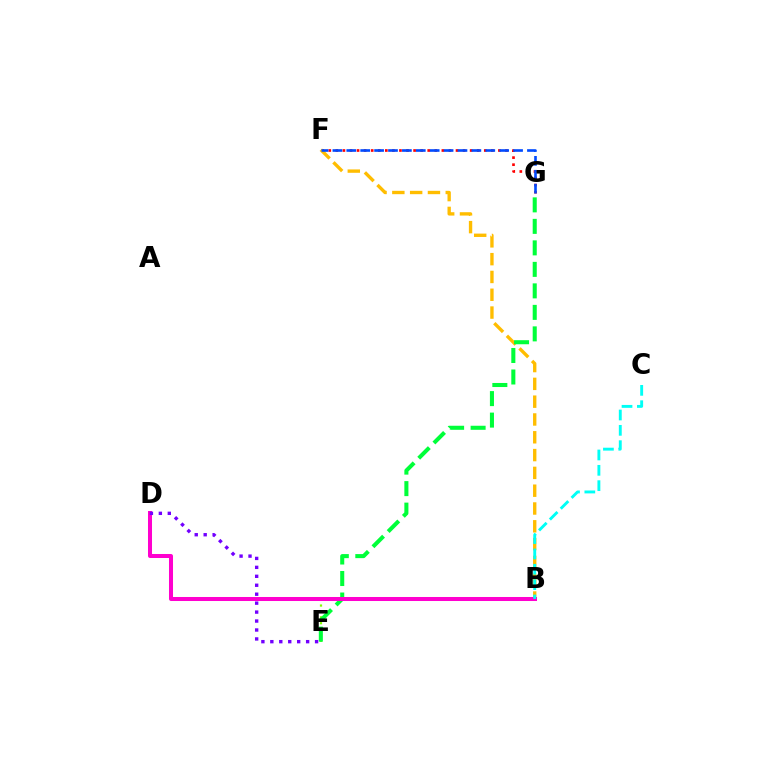{('F', 'G'): [{'color': '#ff0000', 'line_style': 'dotted', 'thickness': 1.92}, {'color': '#004bff', 'line_style': 'dashed', 'thickness': 1.89}], ('B', 'E'): [{'color': '#84ff00', 'line_style': 'dotted', 'thickness': 1.6}], ('B', 'F'): [{'color': '#ffbd00', 'line_style': 'dashed', 'thickness': 2.42}], ('E', 'G'): [{'color': '#00ff39', 'line_style': 'dashed', 'thickness': 2.92}], ('B', 'D'): [{'color': '#ff00cf', 'line_style': 'solid', 'thickness': 2.89}], ('D', 'E'): [{'color': '#7200ff', 'line_style': 'dotted', 'thickness': 2.43}], ('B', 'C'): [{'color': '#00fff6', 'line_style': 'dashed', 'thickness': 2.08}]}